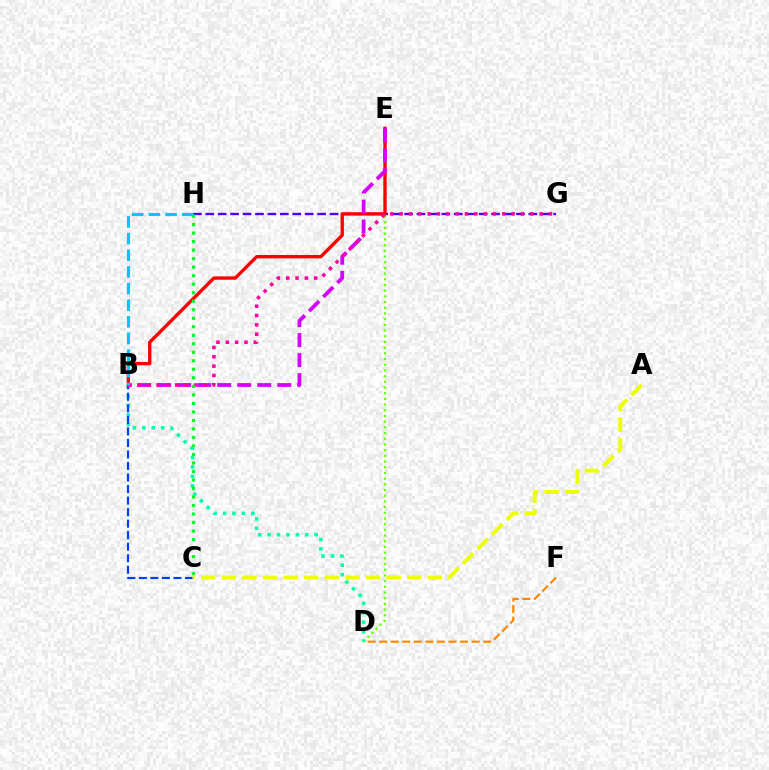{('D', 'F'): [{'color': '#ff8800', 'line_style': 'dashed', 'thickness': 1.57}], ('D', 'E'): [{'color': '#66ff00', 'line_style': 'dotted', 'thickness': 1.55}], ('G', 'H'): [{'color': '#4f00ff', 'line_style': 'dashed', 'thickness': 1.69}], ('B', 'E'): [{'color': '#ff0000', 'line_style': 'solid', 'thickness': 2.41}, {'color': '#d600ff', 'line_style': 'dashed', 'thickness': 2.72}], ('B', 'D'): [{'color': '#00ffaf', 'line_style': 'dotted', 'thickness': 2.56}], ('B', 'C'): [{'color': '#003fff', 'line_style': 'dashed', 'thickness': 1.57}], ('B', 'G'): [{'color': '#ff00a0', 'line_style': 'dotted', 'thickness': 2.54}], ('B', 'H'): [{'color': '#00c7ff', 'line_style': 'dashed', 'thickness': 2.26}], ('C', 'H'): [{'color': '#00ff27', 'line_style': 'dotted', 'thickness': 2.31}], ('A', 'C'): [{'color': '#eeff00', 'line_style': 'dashed', 'thickness': 2.8}]}